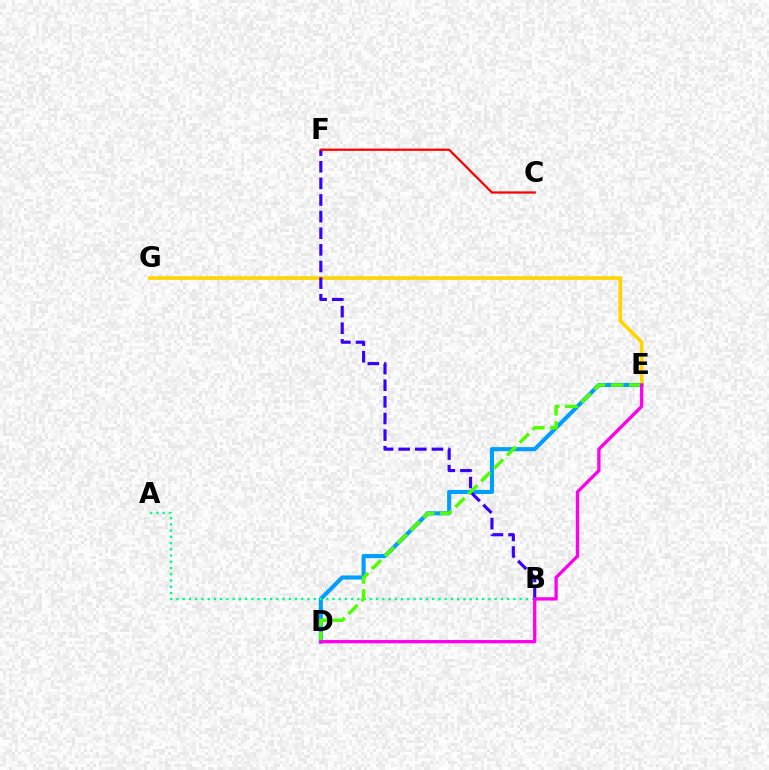{('D', 'E'): [{'color': '#009eff', 'line_style': 'solid', 'thickness': 2.95}, {'color': '#4fff00', 'line_style': 'dashed', 'thickness': 2.47}, {'color': '#ff00ed', 'line_style': 'solid', 'thickness': 2.37}], ('E', 'G'): [{'color': '#ffd500', 'line_style': 'solid', 'thickness': 2.63}], ('B', 'F'): [{'color': '#3700ff', 'line_style': 'dashed', 'thickness': 2.26}], ('C', 'F'): [{'color': '#ff0000', 'line_style': 'solid', 'thickness': 1.62}], ('A', 'B'): [{'color': '#00ff86', 'line_style': 'dotted', 'thickness': 1.7}]}